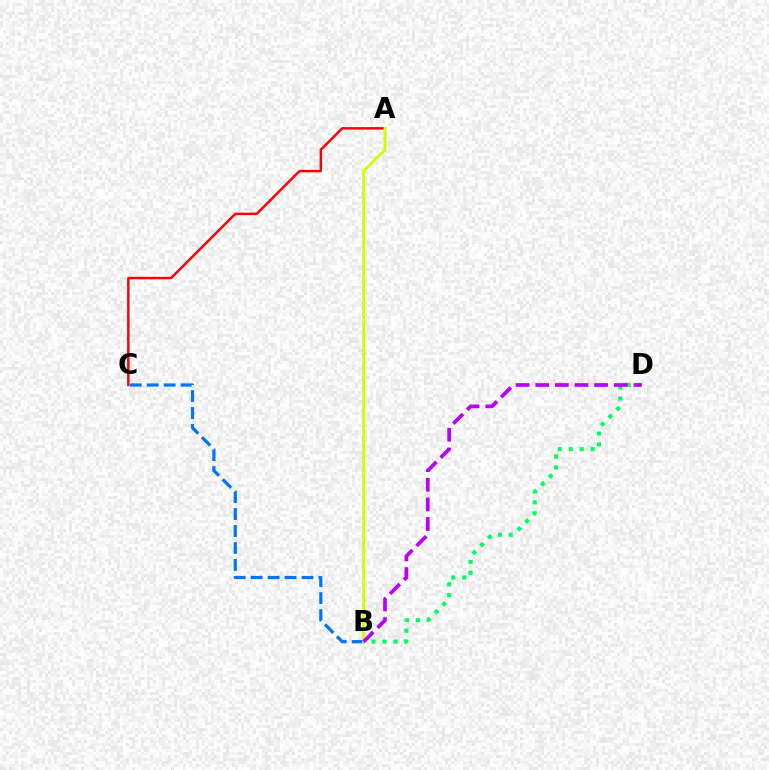{('B', 'C'): [{'color': '#0074ff', 'line_style': 'dashed', 'thickness': 2.3}], ('A', 'C'): [{'color': '#ff0000', 'line_style': 'solid', 'thickness': 1.77}], ('A', 'B'): [{'color': '#d1ff00', 'line_style': 'solid', 'thickness': 2.06}], ('B', 'D'): [{'color': '#00ff5c', 'line_style': 'dotted', 'thickness': 2.98}, {'color': '#b900ff', 'line_style': 'dashed', 'thickness': 2.67}]}